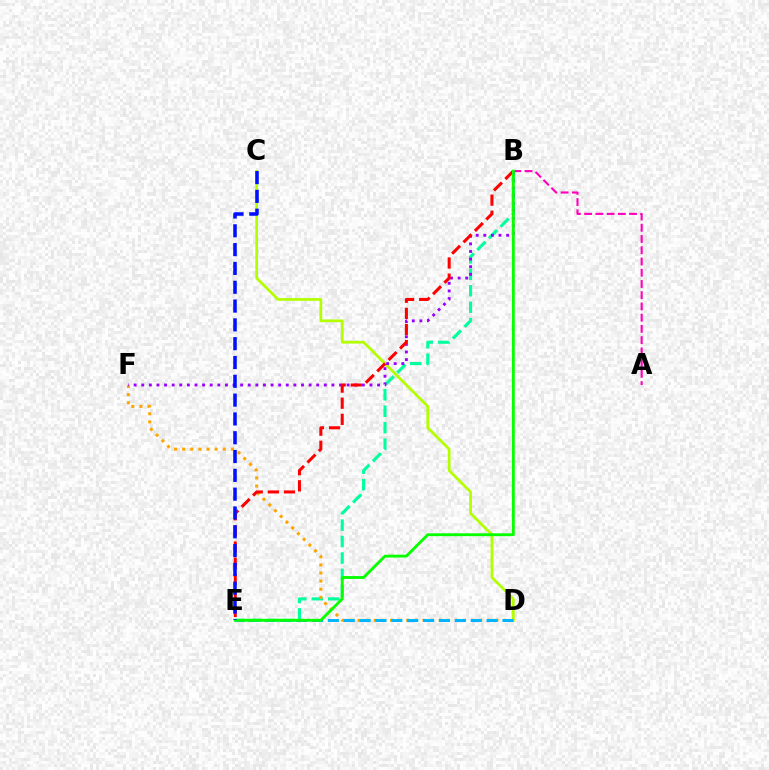{('B', 'E'): [{'color': '#00ff9d', 'line_style': 'dashed', 'thickness': 2.24}, {'color': '#ff0000', 'line_style': 'dashed', 'thickness': 2.19}, {'color': '#08ff00', 'line_style': 'solid', 'thickness': 2.06}], ('C', 'D'): [{'color': '#b3ff00', 'line_style': 'solid', 'thickness': 1.97}], ('D', 'F'): [{'color': '#ffa500', 'line_style': 'dotted', 'thickness': 2.2}], ('B', 'F'): [{'color': '#9b00ff', 'line_style': 'dotted', 'thickness': 2.07}], ('A', 'B'): [{'color': '#ff00bd', 'line_style': 'dashed', 'thickness': 1.53}], ('D', 'E'): [{'color': '#00b5ff', 'line_style': 'dashed', 'thickness': 2.16}], ('C', 'E'): [{'color': '#0010ff', 'line_style': 'dashed', 'thickness': 2.56}]}